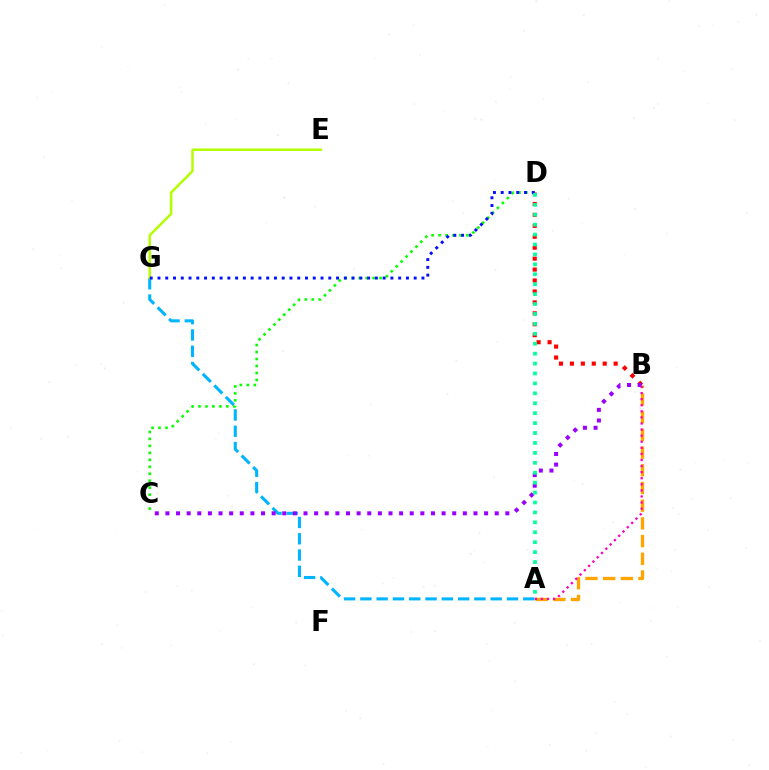{('A', 'G'): [{'color': '#00b5ff', 'line_style': 'dashed', 'thickness': 2.21}], ('C', 'D'): [{'color': '#08ff00', 'line_style': 'dotted', 'thickness': 1.89}], ('E', 'G'): [{'color': '#b3ff00', 'line_style': 'solid', 'thickness': 1.79}], ('B', 'D'): [{'color': '#ff0000', 'line_style': 'dotted', 'thickness': 2.97}], ('A', 'B'): [{'color': '#ffa500', 'line_style': 'dashed', 'thickness': 2.4}, {'color': '#ff00bd', 'line_style': 'dotted', 'thickness': 1.65}], ('D', 'G'): [{'color': '#0010ff', 'line_style': 'dotted', 'thickness': 2.11}], ('B', 'C'): [{'color': '#9b00ff', 'line_style': 'dotted', 'thickness': 2.89}], ('A', 'D'): [{'color': '#00ff9d', 'line_style': 'dotted', 'thickness': 2.7}]}